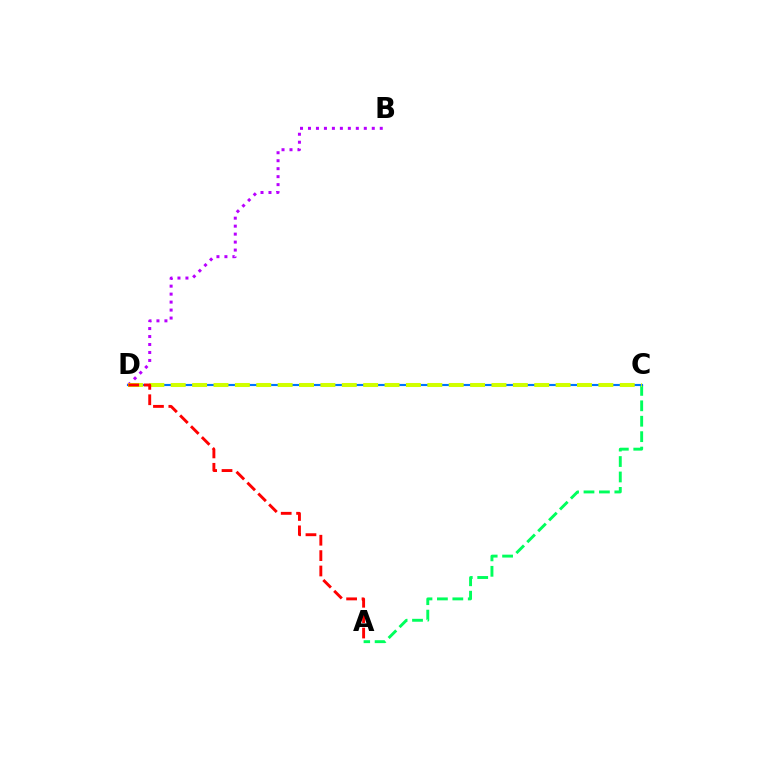{('A', 'C'): [{'color': '#00ff5c', 'line_style': 'dashed', 'thickness': 2.1}], ('C', 'D'): [{'color': '#0074ff', 'line_style': 'solid', 'thickness': 1.54}, {'color': '#d1ff00', 'line_style': 'dashed', 'thickness': 2.9}], ('B', 'D'): [{'color': '#b900ff', 'line_style': 'dotted', 'thickness': 2.17}], ('A', 'D'): [{'color': '#ff0000', 'line_style': 'dashed', 'thickness': 2.09}]}